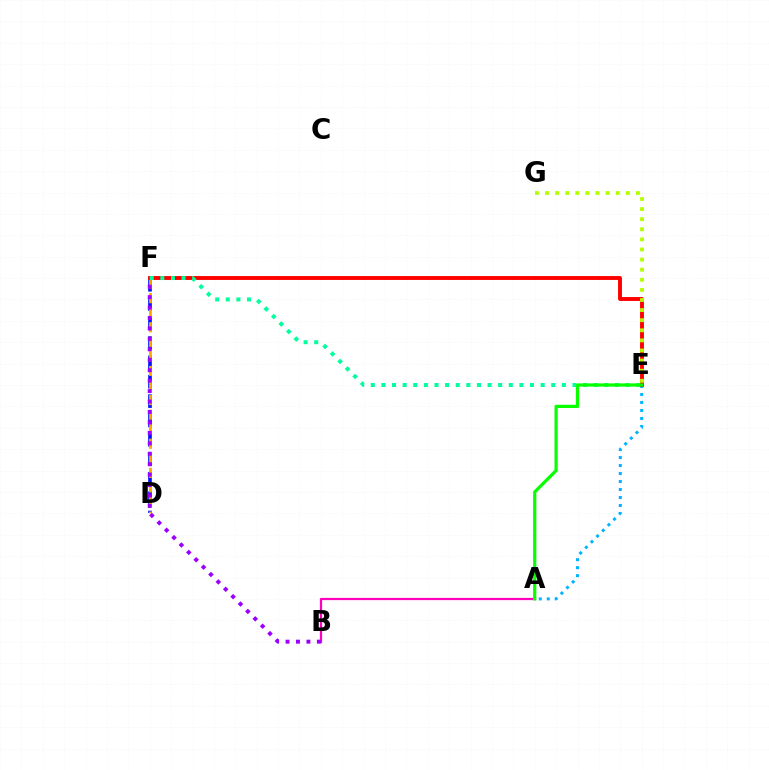{('A', 'E'): [{'color': '#00b5ff', 'line_style': 'dotted', 'thickness': 2.17}, {'color': '#08ff00', 'line_style': 'solid', 'thickness': 2.32}], ('D', 'F'): [{'color': '#0010ff', 'line_style': 'dashed', 'thickness': 2.63}, {'color': '#ffa500', 'line_style': 'dashed', 'thickness': 1.98}], ('A', 'B'): [{'color': '#ff00bd', 'line_style': 'solid', 'thickness': 1.61}], ('E', 'F'): [{'color': '#ff0000', 'line_style': 'solid', 'thickness': 2.8}, {'color': '#00ff9d', 'line_style': 'dotted', 'thickness': 2.88}], ('B', 'F'): [{'color': '#9b00ff', 'line_style': 'dotted', 'thickness': 2.84}], ('E', 'G'): [{'color': '#b3ff00', 'line_style': 'dotted', 'thickness': 2.74}]}